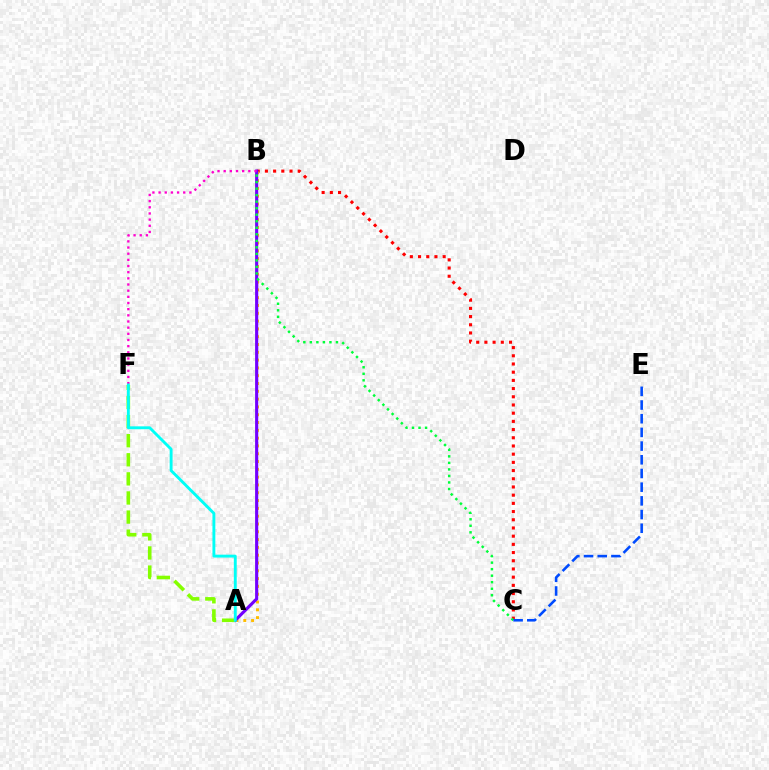{('B', 'C'): [{'color': '#ff0000', 'line_style': 'dotted', 'thickness': 2.23}, {'color': '#00ff39', 'line_style': 'dotted', 'thickness': 1.77}], ('A', 'B'): [{'color': '#ffbd00', 'line_style': 'dotted', 'thickness': 2.12}, {'color': '#7200ff', 'line_style': 'solid', 'thickness': 2.25}], ('A', 'F'): [{'color': '#84ff00', 'line_style': 'dashed', 'thickness': 2.59}, {'color': '#00fff6', 'line_style': 'solid', 'thickness': 2.08}], ('B', 'F'): [{'color': '#ff00cf', 'line_style': 'dotted', 'thickness': 1.67}], ('C', 'E'): [{'color': '#004bff', 'line_style': 'dashed', 'thickness': 1.86}]}